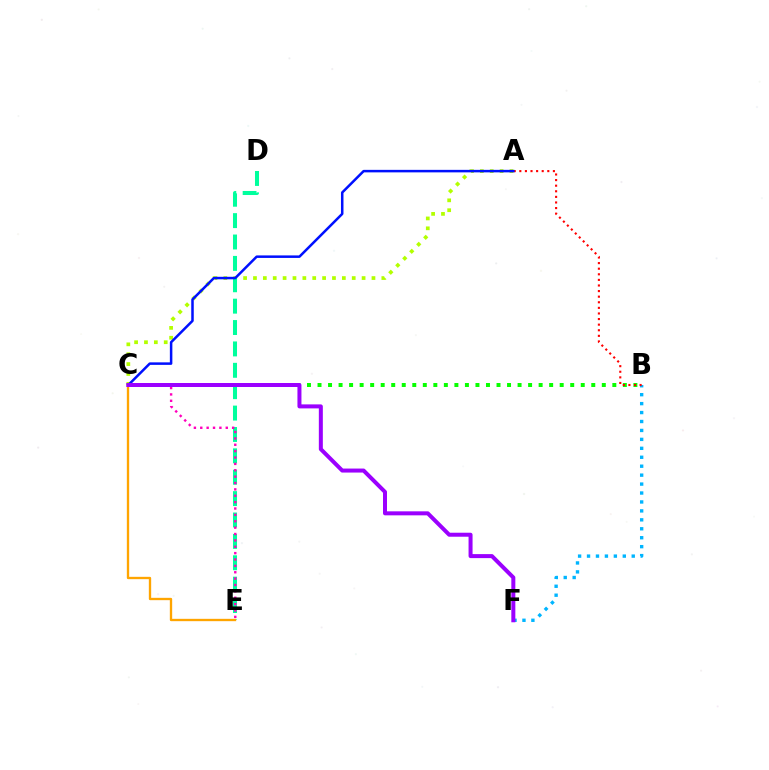{('B', 'C'): [{'color': '#08ff00', 'line_style': 'dotted', 'thickness': 2.86}], ('A', 'C'): [{'color': '#b3ff00', 'line_style': 'dotted', 'thickness': 2.68}, {'color': '#0010ff', 'line_style': 'solid', 'thickness': 1.81}], ('B', 'F'): [{'color': '#00b5ff', 'line_style': 'dotted', 'thickness': 2.43}], ('D', 'E'): [{'color': '#00ff9d', 'line_style': 'dashed', 'thickness': 2.91}], ('A', 'B'): [{'color': '#ff0000', 'line_style': 'dotted', 'thickness': 1.52}], ('C', 'E'): [{'color': '#ff00bd', 'line_style': 'dotted', 'thickness': 1.73}, {'color': '#ffa500', 'line_style': 'solid', 'thickness': 1.68}], ('C', 'F'): [{'color': '#9b00ff', 'line_style': 'solid', 'thickness': 2.88}]}